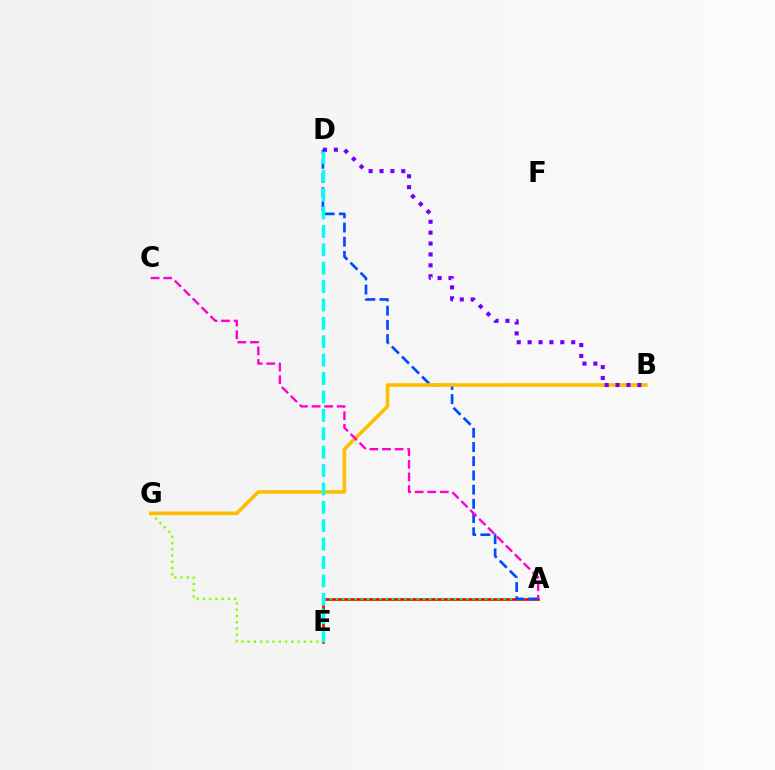{('E', 'G'): [{'color': '#84ff00', 'line_style': 'dotted', 'thickness': 1.7}], ('A', 'E'): [{'color': '#ff0000', 'line_style': 'solid', 'thickness': 1.95}, {'color': '#00ff39', 'line_style': 'dotted', 'thickness': 1.69}], ('A', 'D'): [{'color': '#004bff', 'line_style': 'dashed', 'thickness': 1.93}], ('B', 'G'): [{'color': '#ffbd00', 'line_style': 'solid', 'thickness': 2.59}], ('D', 'E'): [{'color': '#00fff6', 'line_style': 'dashed', 'thickness': 2.5}], ('B', 'D'): [{'color': '#7200ff', 'line_style': 'dotted', 'thickness': 2.96}], ('A', 'C'): [{'color': '#ff00cf', 'line_style': 'dashed', 'thickness': 1.71}]}